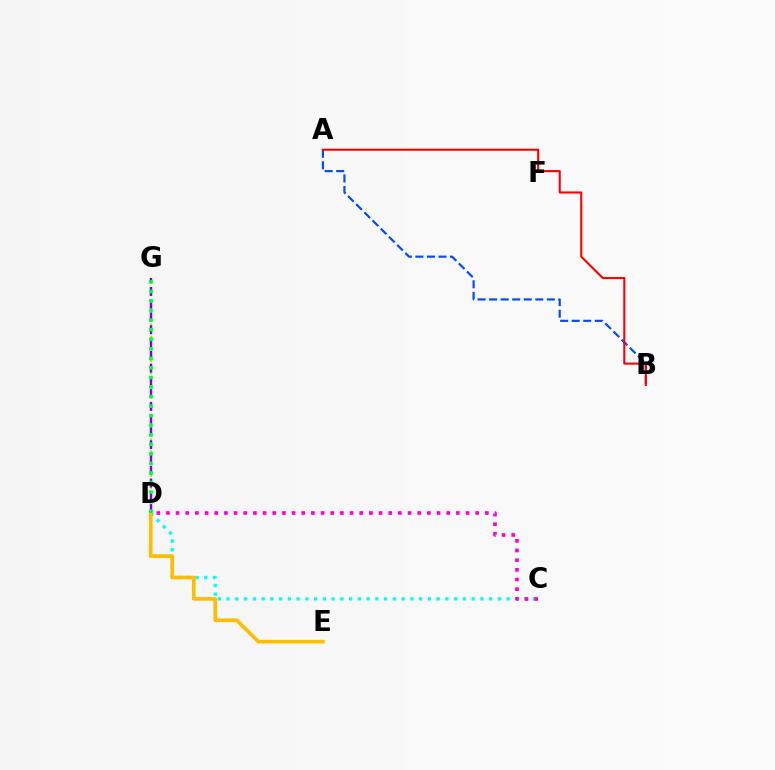{('C', 'D'): [{'color': '#00fff6', 'line_style': 'dotted', 'thickness': 2.38}, {'color': '#ff00cf', 'line_style': 'dotted', 'thickness': 2.63}], ('A', 'B'): [{'color': '#004bff', 'line_style': 'dashed', 'thickness': 1.57}, {'color': '#ff0000', 'line_style': 'solid', 'thickness': 1.51}], ('D', 'E'): [{'color': '#ffbd00', 'line_style': 'solid', 'thickness': 2.64}], ('D', 'G'): [{'color': '#84ff00', 'line_style': 'dotted', 'thickness': 1.64}, {'color': '#7200ff', 'line_style': 'dashed', 'thickness': 1.73}, {'color': '#00ff39', 'line_style': 'dotted', 'thickness': 2.6}]}